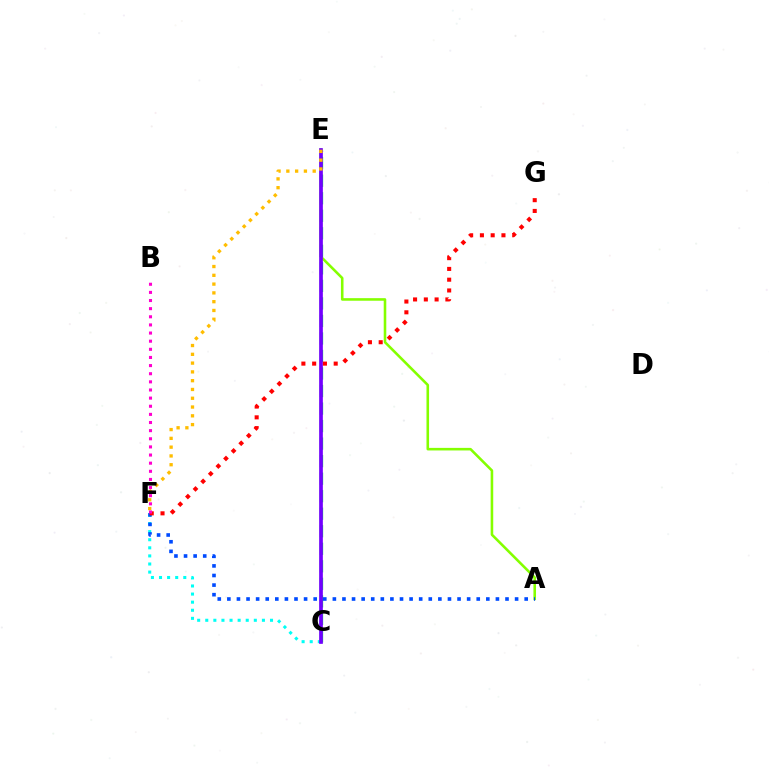{('A', 'E'): [{'color': '#84ff00', 'line_style': 'solid', 'thickness': 1.86}], ('C', 'F'): [{'color': '#00fff6', 'line_style': 'dotted', 'thickness': 2.2}], ('C', 'E'): [{'color': '#00ff39', 'line_style': 'dashed', 'thickness': 2.38}, {'color': '#7200ff', 'line_style': 'solid', 'thickness': 2.66}], ('A', 'F'): [{'color': '#004bff', 'line_style': 'dotted', 'thickness': 2.61}], ('F', 'G'): [{'color': '#ff0000', 'line_style': 'dotted', 'thickness': 2.93}], ('E', 'F'): [{'color': '#ffbd00', 'line_style': 'dotted', 'thickness': 2.39}], ('B', 'F'): [{'color': '#ff00cf', 'line_style': 'dotted', 'thickness': 2.21}]}